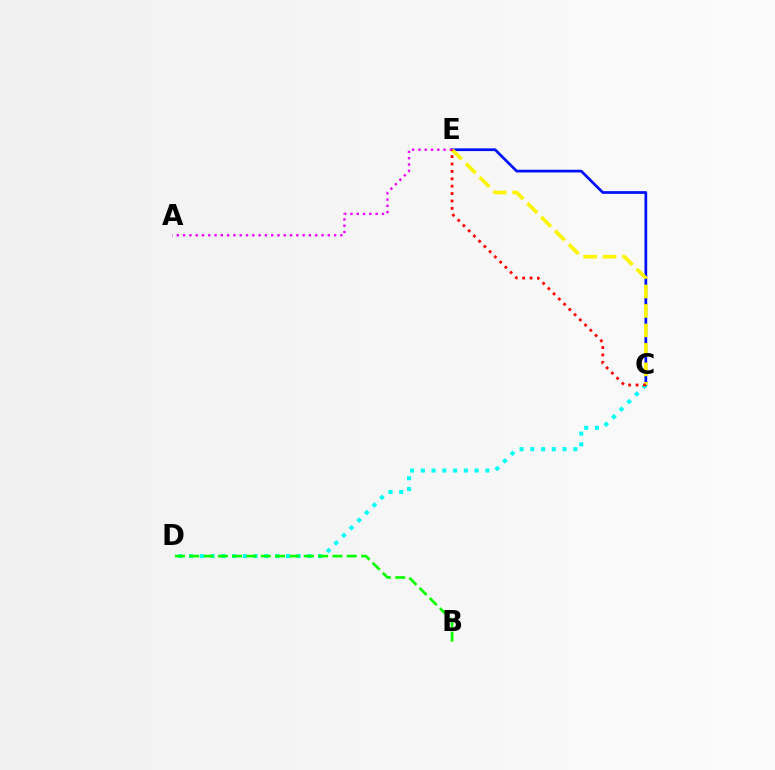{('C', 'E'): [{'color': '#0010ff', 'line_style': 'solid', 'thickness': 1.96}, {'color': '#fcf500', 'line_style': 'dashed', 'thickness': 2.65}, {'color': '#ff0000', 'line_style': 'dotted', 'thickness': 2.01}], ('C', 'D'): [{'color': '#00fff6', 'line_style': 'dotted', 'thickness': 2.92}], ('B', 'D'): [{'color': '#08ff00', 'line_style': 'dashed', 'thickness': 1.95}], ('A', 'E'): [{'color': '#ee00ff', 'line_style': 'dotted', 'thickness': 1.71}]}